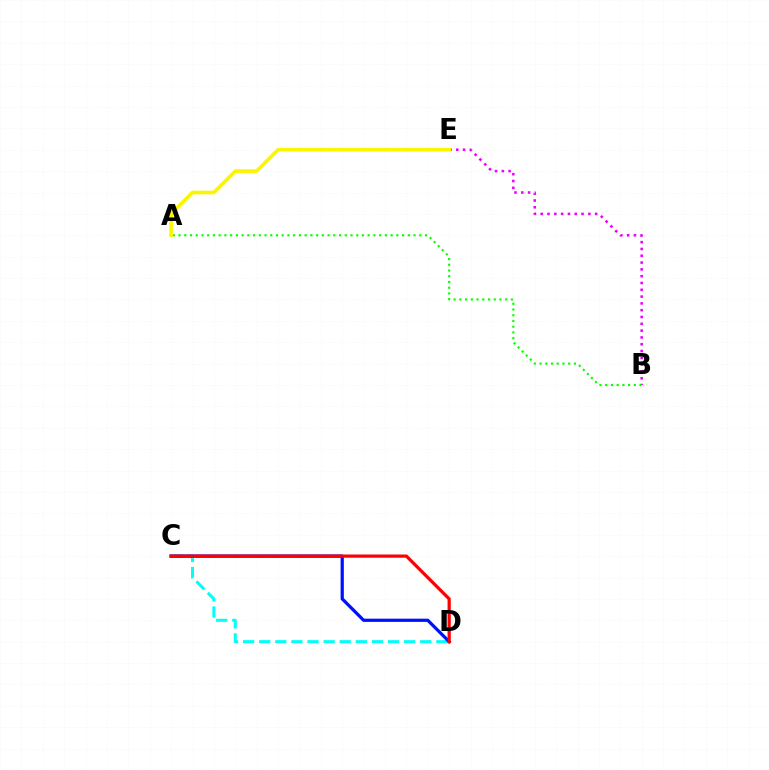{('B', 'E'): [{'color': '#ee00ff', 'line_style': 'dotted', 'thickness': 1.85}], ('A', 'B'): [{'color': '#08ff00', 'line_style': 'dotted', 'thickness': 1.56}], ('C', 'D'): [{'color': '#00fff6', 'line_style': 'dashed', 'thickness': 2.19}, {'color': '#0010ff', 'line_style': 'solid', 'thickness': 2.32}, {'color': '#ff0000', 'line_style': 'solid', 'thickness': 2.32}], ('A', 'E'): [{'color': '#fcf500', 'line_style': 'solid', 'thickness': 2.61}]}